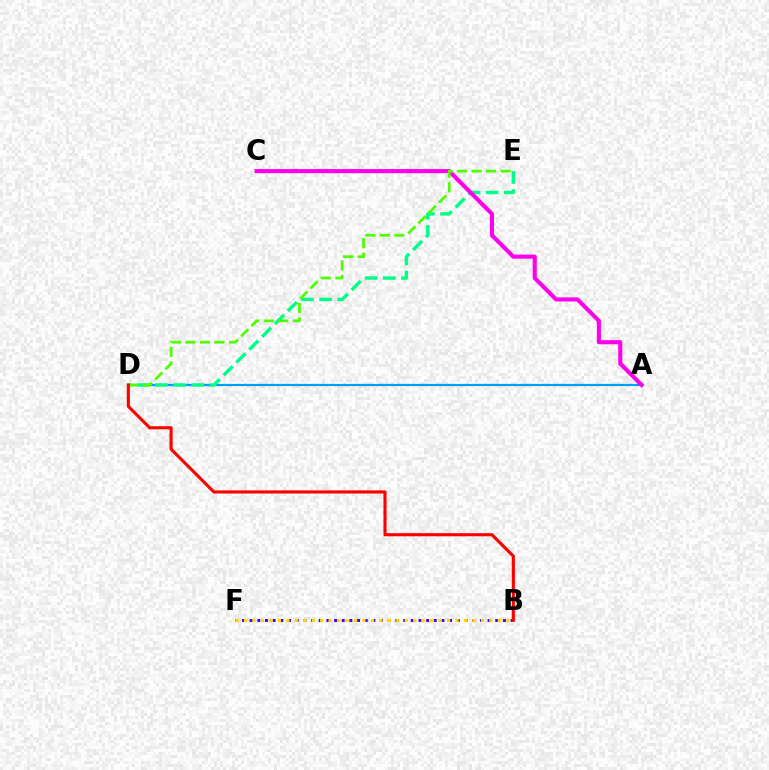{('A', 'D'): [{'color': '#009eff', 'line_style': 'solid', 'thickness': 1.6}], ('B', 'F'): [{'color': '#3700ff', 'line_style': 'dotted', 'thickness': 2.09}, {'color': '#ffd500', 'line_style': 'dotted', 'thickness': 2.3}], ('D', 'E'): [{'color': '#00ff86', 'line_style': 'dashed', 'thickness': 2.46}, {'color': '#4fff00', 'line_style': 'dashed', 'thickness': 1.98}], ('A', 'C'): [{'color': '#ff00ed', 'line_style': 'solid', 'thickness': 2.95}], ('B', 'D'): [{'color': '#ff0000', 'line_style': 'solid', 'thickness': 2.24}]}